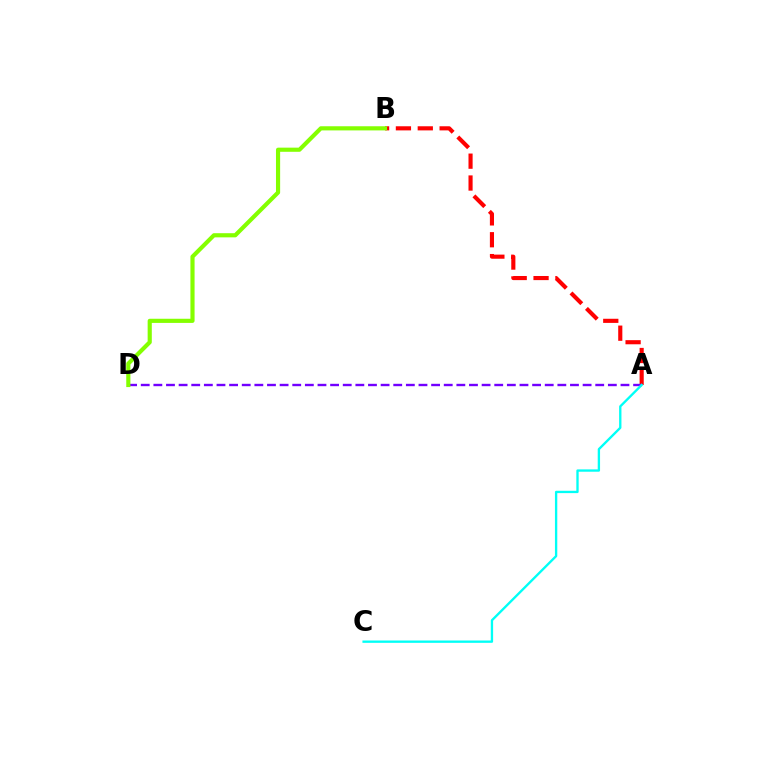{('A', 'B'): [{'color': '#ff0000', 'line_style': 'dashed', 'thickness': 2.97}], ('A', 'D'): [{'color': '#7200ff', 'line_style': 'dashed', 'thickness': 1.72}], ('A', 'C'): [{'color': '#00fff6', 'line_style': 'solid', 'thickness': 1.68}], ('B', 'D'): [{'color': '#84ff00', 'line_style': 'solid', 'thickness': 2.99}]}